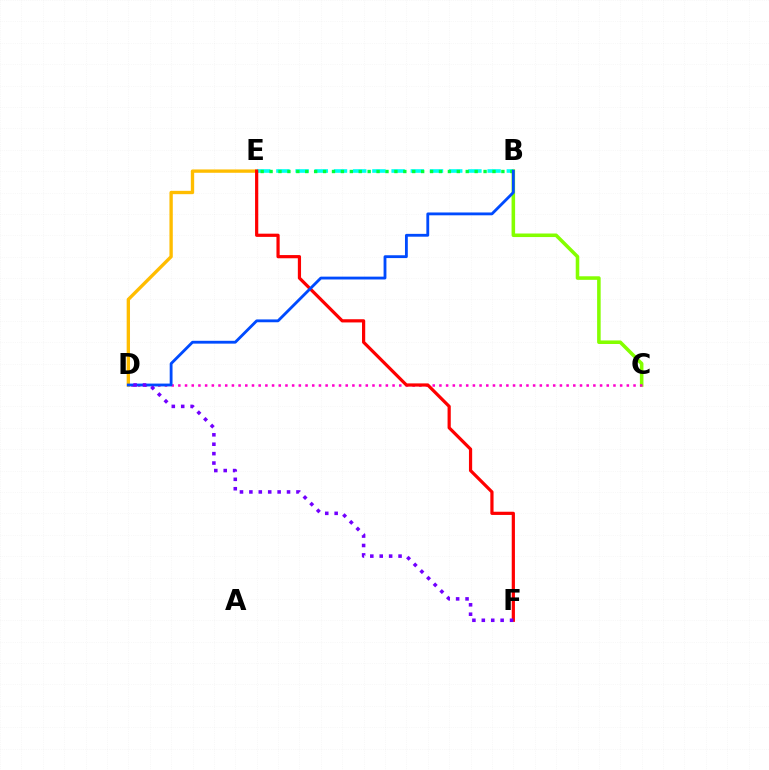{('B', 'C'): [{'color': '#84ff00', 'line_style': 'solid', 'thickness': 2.56}], ('D', 'E'): [{'color': '#ffbd00', 'line_style': 'solid', 'thickness': 2.4}], ('C', 'D'): [{'color': '#ff00cf', 'line_style': 'dotted', 'thickness': 1.82}], ('B', 'E'): [{'color': '#00fff6', 'line_style': 'dashed', 'thickness': 2.61}, {'color': '#00ff39', 'line_style': 'dotted', 'thickness': 2.42}], ('E', 'F'): [{'color': '#ff0000', 'line_style': 'solid', 'thickness': 2.31}], ('B', 'D'): [{'color': '#004bff', 'line_style': 'solid', 'thickness': 2.04}], ('D', 'F'): [{'color': '#7200ff', 'line_style': 'dotted', 'thickness': 2.56}]}